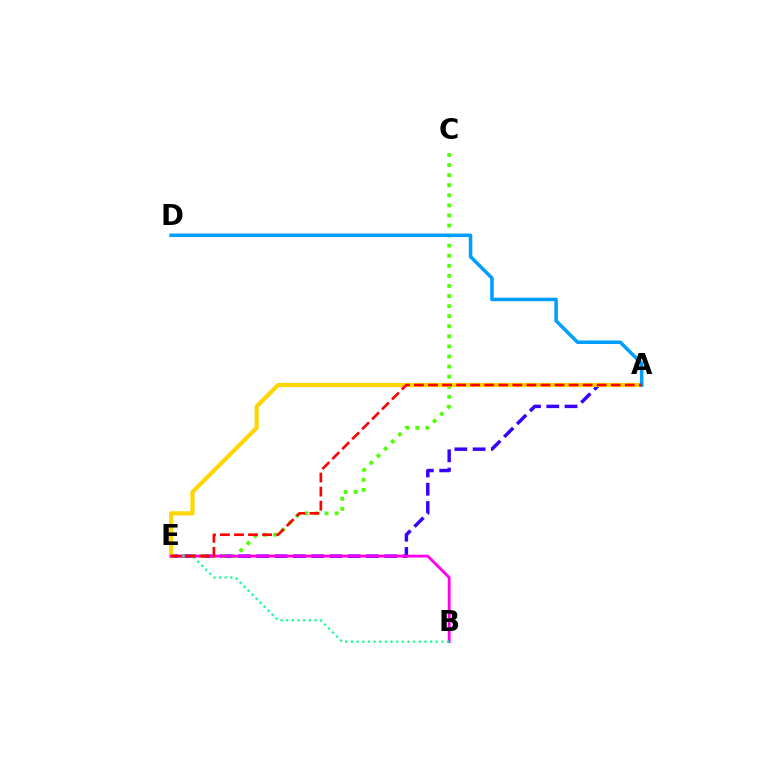{('A', 'E'): [{'color': '#3700ff', 'line_style': 'dashed', 'thickness': 2.48}, {'color': '#ffd500', 'line_style': 'solid', 'thickness': 2.99}, {'color': '#ff0000', 'line_style': 'dashed', 'thickness': 1.91}], ('C', 'E'): [{'color': '#4fff00', 'line_style': 'dotted', 'thickness': 2.74}], ('A', 'D'): [{'color': '#009eff', 'line_style': 'solid', 'thickness': 2.53}], ('B', 'E'): [{'color': '#ff00ed', 'line_style': 'solid', 'thickness': 2.06}, {'color': '#00ff86', 'line_style': 'dotted', 'thickness': 1.54}]}